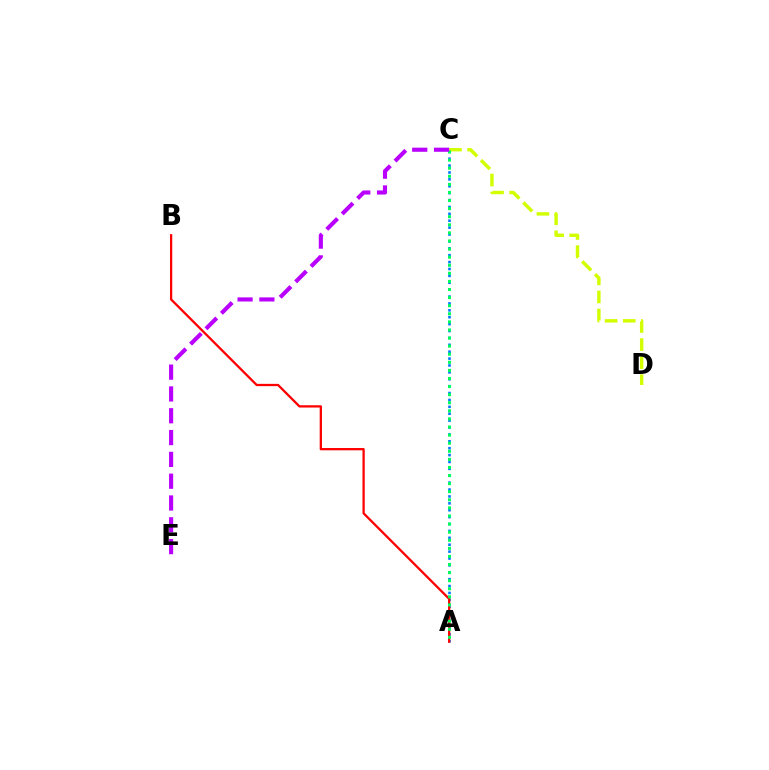{('A', 'C'): [{'color': '#0074ff', 'line_style': 'dotted', 'thickness': 1.87}, {'color': '#00ff5c', 'line_style': 'dotted', 'thickness': 2.2}], ('A', 'B'): [{'color': '#ff0000', 'line_style': 'solid', 'thickness': 1.64}], ('C', 'D'): [{'color': '#d1ff00', 'line_style': 'dashed', 'thickness': 2.46}], ('C', 'E'): [{'color': '#b900ff', 'line_style': 'dashed', 'thickness': 2.96}]}